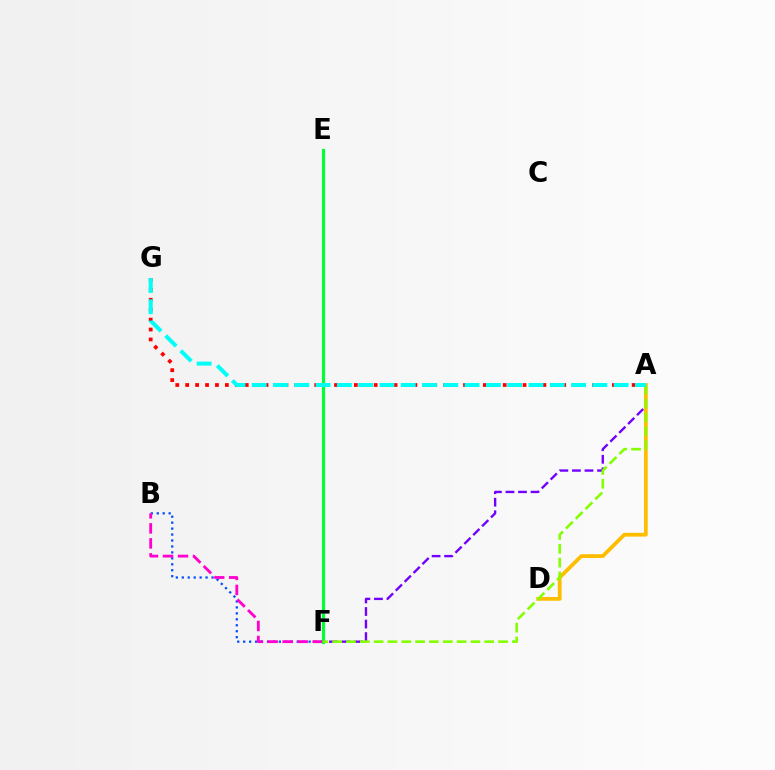{('B', 'F'): [{'color': '#004bff', 'line_style': 'dotted', 'thickness': 1.62}, {'color': '#ff00cf', 'line_style': 'dashed', 'thickness': 2.04}], ('A', 'G'): [{'color': '#ff0000', 'line_style': 'dotted', 'thickness': 2.7}, {'color': '#00fff6', 'line_style': 'dashed', 'thickness': 2.89}], ('E', 'F'): [{'color': '#00ff39', 'line_style': 'solid', 'thickness': 2.29}], ('A', 'F'): [{'color': '#7200ff', 'line_style': 'dashed', 'thickness': 1.7}, {'color': '#84ff00', 'line_style': 'dashed', 'thickness': 1.88}], ('A', 'D'): [{'color': '#ffbd00', 'line_style': 'solid', 'thickness': 2.71}]}